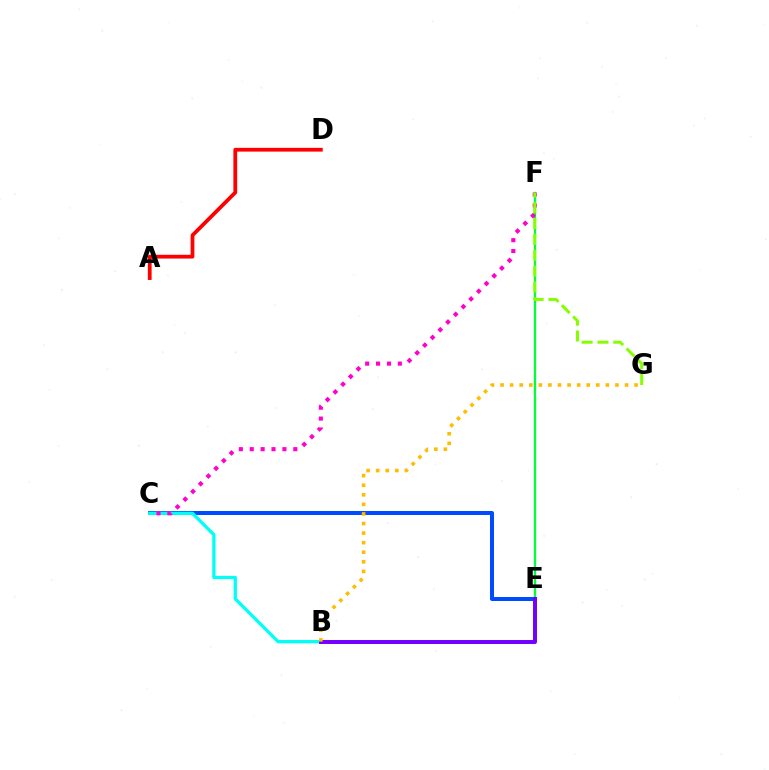{('E', 'F'): [{'color': '#00ff39', 'line_style': 'solid', 'thickness': 1.64}], ('C', 'E'): [{'color': '#004bff', 'line_style': 'solid', 'thickness': 2.88}], ('B', 'C'): [{'color': '#00fff6', 'line_style': 'solid', 'thickness': 2.37}], ('C', 'F'): [{'color': '#ff00cf', 'line_style': 'dotted', 'thickness': 2.96}], ('B', 'E'): [{'color': '#7200ff', 'line_style': 'solid', 'thickness': 2.86}], ('F', 'G'): [{'color': '#84ff00', 'line_style': 'dashed', 'thickness': 2.15}], ('B', 'G'): [{'color': '#ffbd00', 'line_style': 'dotted', 'thickness': 2.6}], ('A', 'D'): [{'color': '#ff0000', 'line_style': 'solid', 'thickness': 2.71}]}